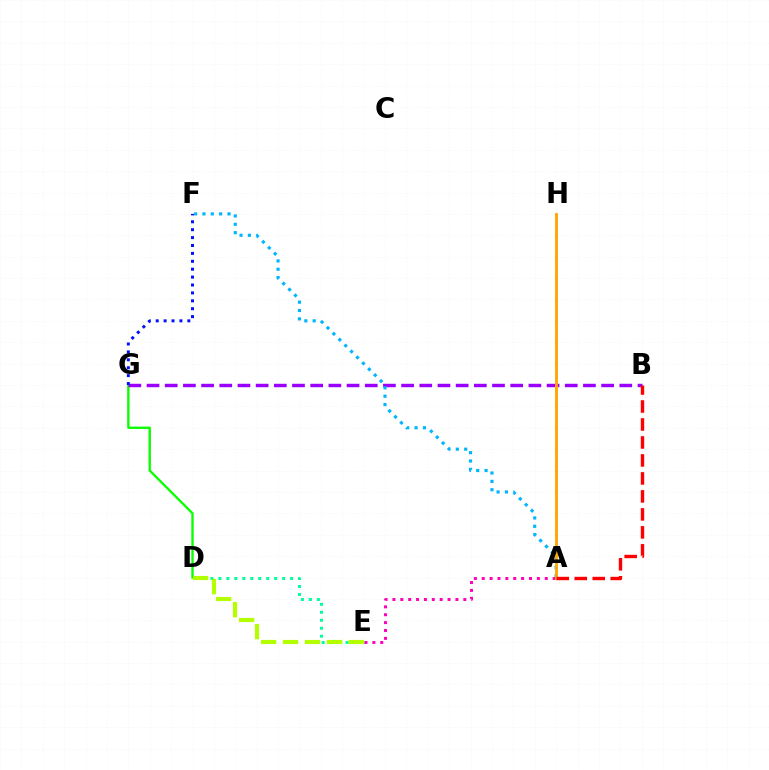{('D', 'G'): [{'color': '#08ff00', 'line_style': 'solid', 'thickness': 1.68}], ('B', 'G'): [{'color': '#9b00ff', 'line_style': 'dashed', 'thickness': 2.47}], ('D', 'E'): [{'color': '#00ff9d', 'line_style': 'dotted', 'thickness': 2.16}, {'color': '#b3ff00', 'line_style': 'dashed', 'thickness': 2.99}], ('A', 'E'): [{'color': '#ff00bd', 'line_style': 'dotted', 'thickness': 2.14}], ('A', 'F'): [{'color': '#00b5ff', 'line_style': 'dotted', 'thickness': 2.27}], ('A', 'H'): [{'color': '#ffa500', 'line_style': 'solid', 'thickness': 2.05}], ('A', 'B'): [{'color': '#ff0000', 'line_style': 'dashed', 'thickness': 2.44}], ('F', 'G'): [{'color': '#0010ff', 'line_style': 'dotted', 'thickness': 2.15}]}